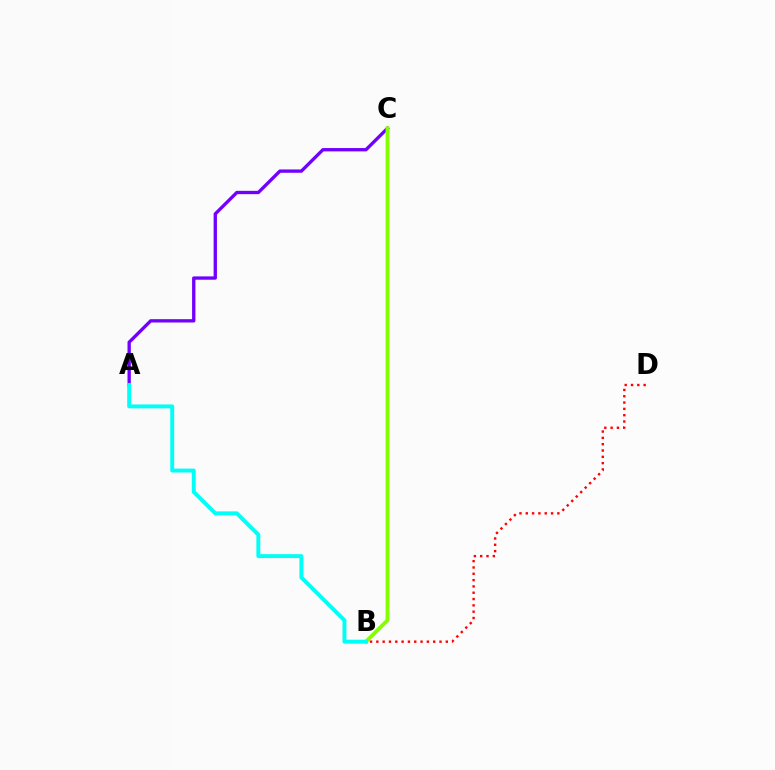{('A', 'C'): [{'color': '#7200ff', 'line_style': 'solid', 'thickness': 2.39}], ('B', 'C'): [{'color': '#84ff00', 'line_style': 'solid', 'thickness': 2.78}], ('B', 'D'): [{'color': '#ff0000', 'line_style': 'dotted', 'thickness': 1.72}], ('A', 'B'): [{'color': '#00fff6', 'line_style': 'solid', 'thickness': 2.83}]}